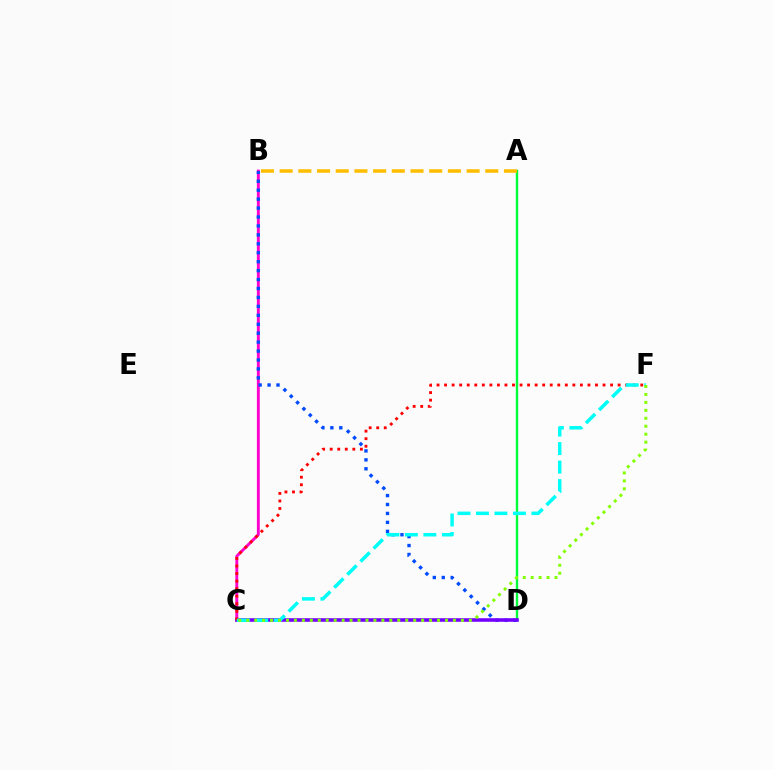{('A', 'D'): [{'color': '#00ff39', 'line_style': 'solid', 'thickness': 1.71}], ('B', 'C'): [{'color': '#ff00cf', 'line_style': 'solid', 'thickness': 2.09}], ('B', 'D'): [{'color': '#004bff', 'line_style': 'dotted', 'thickness': 2.43}], ('C', 'D'): [{'color': '#7200ff', 'line_style': 'solid', 'thickness': 2.56}], ('A', 'B'): [{'color': '#ffbd00', 'line_style': 'dashed', 'thickness': 2.54}], ('C', 'F'): [{'color': '#ff0000', 'line_style': 'dotted', 'thickness': 2.05}, {'color': '#00fff6', 'line_style': 'dashed', 'thickness': 2.51}, {'color': '#84ff00', 'line_style': 'dotted', 'thickness': 2.16}]}